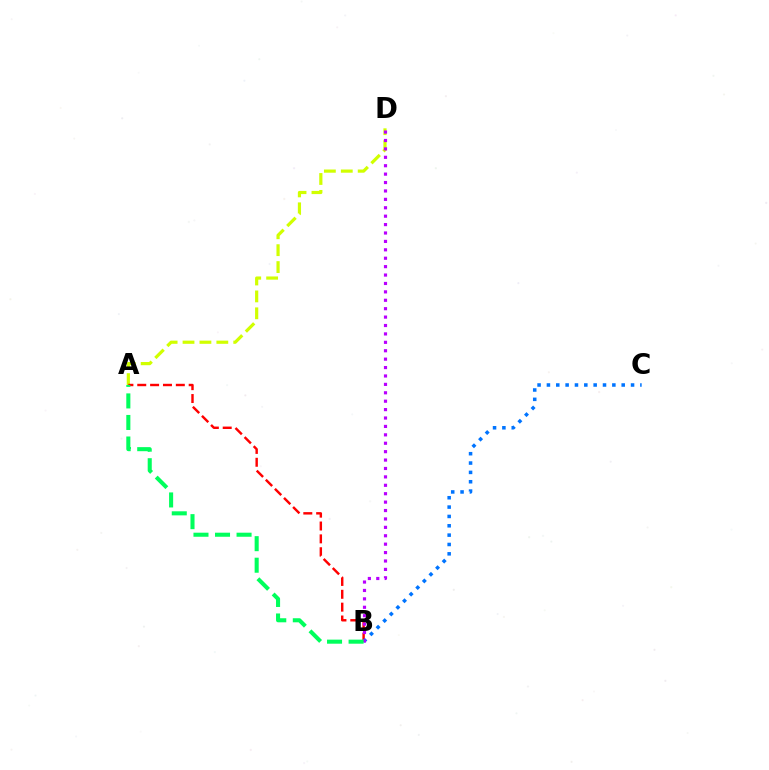{('A', 'D'): [{'color': '#d1ff00', 'line_style': 'dashed', 'thickness': 2.3}], ('A', 'B'): [{'color': '#ff0000', 'line_style': 'dashed', 'thickness': 1.75}, {'color': '#00ff5c', 'line_style': 'dashed', 'thickness': 2.93}], ('B', 'C'): [{'color': '#0074ff', 'line_style': 'dotted', 'thickness': 2.54}], ('B', 'D'): [{'color': '#b900ff', 'line_style': 'dotted', 'thickness': 2.28}]}